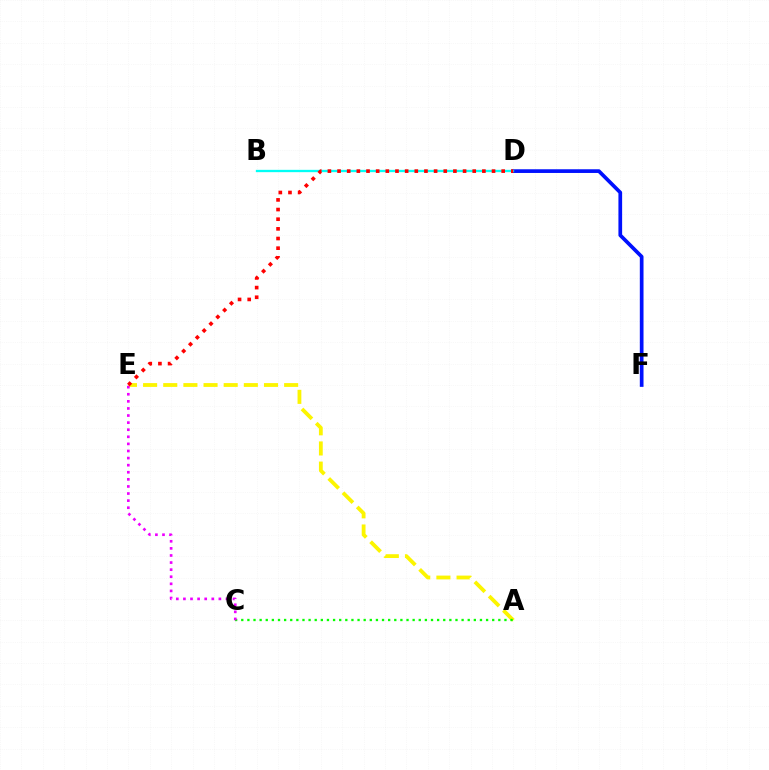{('D', 'F'): [{'color': '#0010ff', 'line_style': 'solid', 'thickness': 2.67}], ('A', 'E'): [{'color': '#fcf500', 'line_style': 'dashed', 'thickness': 2.74}], ('B', 'D'): [{'color': '#00fff6', 'line_style': 'solid', 'thickness': 1.67}], ('A', 'C'): [{'color': '#08ff00', 'line_style': 'dotted', 'thickness': 1.66}], ('C', 'E'): [{'color': '#ee00ff', 'line_style': 'dotted', 'thickness': 1.93}], ('D', 'E'): [{'color': '#ff0000', 'line_style': 'dotted', 'thickness': 2.62}]}